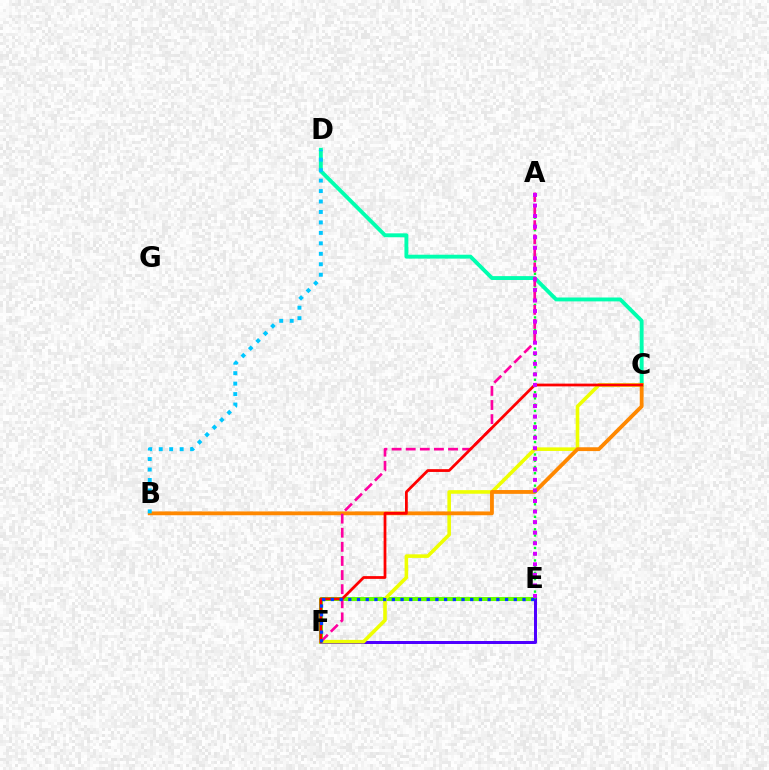{('C', 'D'): [{'color': '#00ffaf', 'line_style': 'solid', 'thickness': 2.8}], ('E', 'F'): [{'color': '#66ff00', 'line_style': 'solid', 'thickness': 2.91}, {'color': '#4f00ff', 'line_style': 'solid', 'thickness': 2.16}, {'color': '#003fff', 'line_style': 'dotted', 'thickness': 2.37}], ('C', 'F'): [{'color': '#eeff00', 'line_style': 'solid', 'thickness': 2.58}, {'color': '#ff0000', 'line_style': 'solid', 'thickness': 1.99}], ('B', 'C'): [{'color': '#ff8800', 'line_style': 'solid', 'thickness': 2.75}], ('A', 'E'): [{'color': '#00ff27', 'line_style': 'dotted', 'thickness': 1.69}, {'color': '#d600ff', 'line_style': 'dotted', 'thickness': 2.87}], ('A', 'F'): [{'color': '#ff00a0', 'line_style': 'dashed', 'thickness': 1.92}], ('B', 'D'): [{'color': '#00c7ff', 'line_style': 'dotted', 'thickness': 2.84}]}